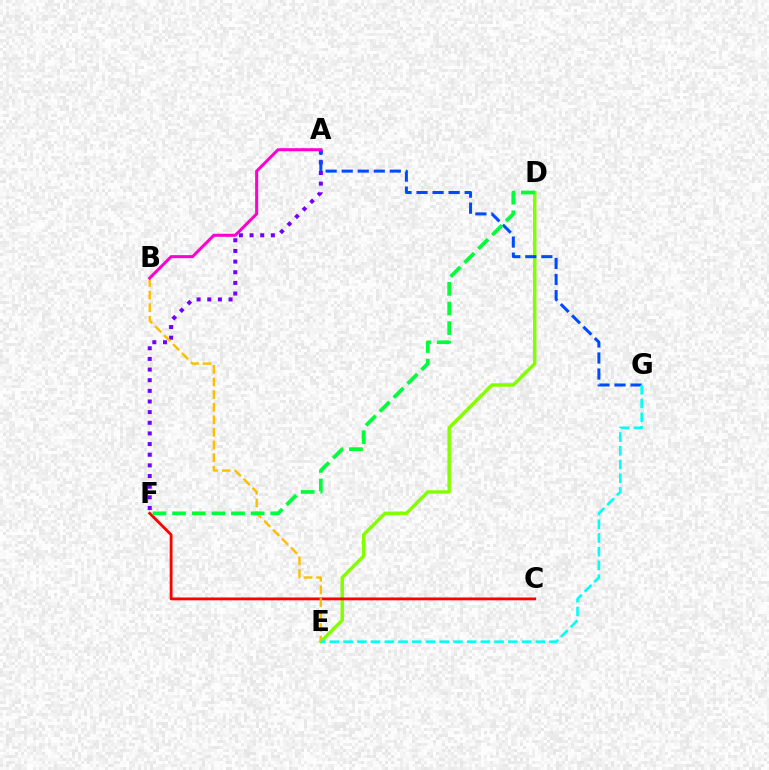{('D', 'E'): [{'color': '#84ff00', 'line_style': 'solid', 'thickness': 2.49}], ('C', 'F'): [{'color': '#ff0000', 'line_style': 'solid', 'thickness': 2.03}], ('A', 'F'): [{'color': '#7200ff', 'line_style': 'dotted', 'thickness': 2.89}], ('A', 'G'): [{'color': '#004bff', 'line_style': 'dashed', 'thickness': 2.18}], ('B', 'E'): [{'color': '#ffbd00', 'line_style': 'dashed', 'thickness': 1.71}], ('D', 'F'): [{'color': '#00ff39', 'line_style': 'dashed', 'thickness': 2.67}], ('A', 'B'): [{'color': '#ff00cf', 'line_style': 'solid', 'thickness': 2.19}], ('E', 'G'): [{'color': '#00fff6', 'line_style': 'dashed', 'thickness': 1.86}]}